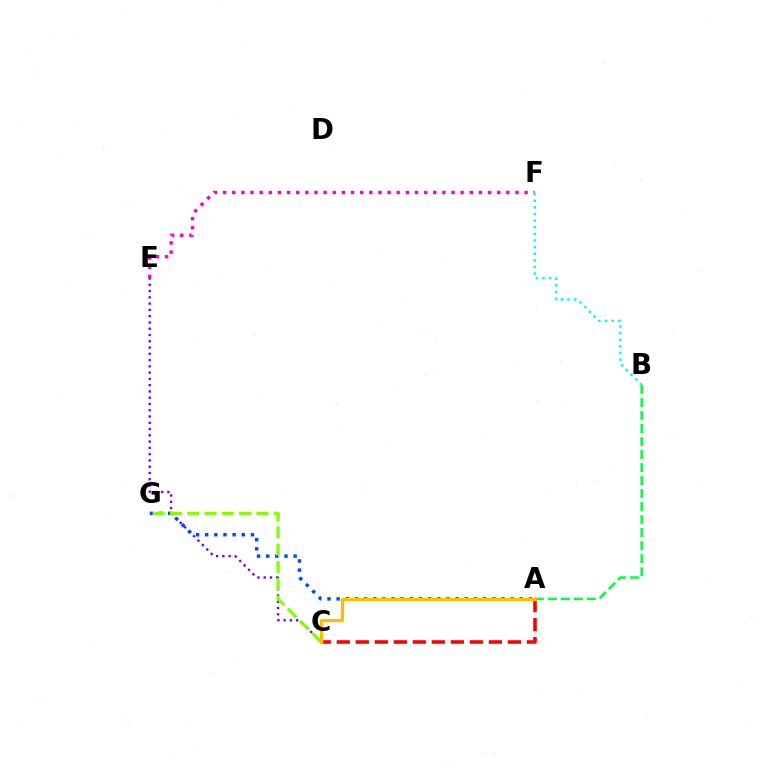{('A', 'C'): [{'color': '#ff0000', 'line_style': 'dashed', 'thickness': 2.58}, {'color': '#ffbd00', 'line_style': 'solid', 'thickness': 2.35}], ('C', 'E'): [{'color': '#7200ff', 'line_style': 'dotted', 'thickness': 1.7}], ('A', 'B'): [{'color': '#00ff39', 'line_style': 'dashed', 'thickness': 1.77}], ('A', 'G'): [{'color': '#004bff', 'line_style': 'dotted', 'thickness': 2.49}], ('E', 'F'): [{'color': '#ff00cf', 'line_style': 'dotted', 'thickness': 2.48}], ('C', 'G'): [{'color': '#84ff00', 'line_style': 'dashed', 'thickness': 2.35}], ('B', 'F'): [{'color': '#00fff6', 'line_style': 'dotted', 'thickness': 1.8}]}